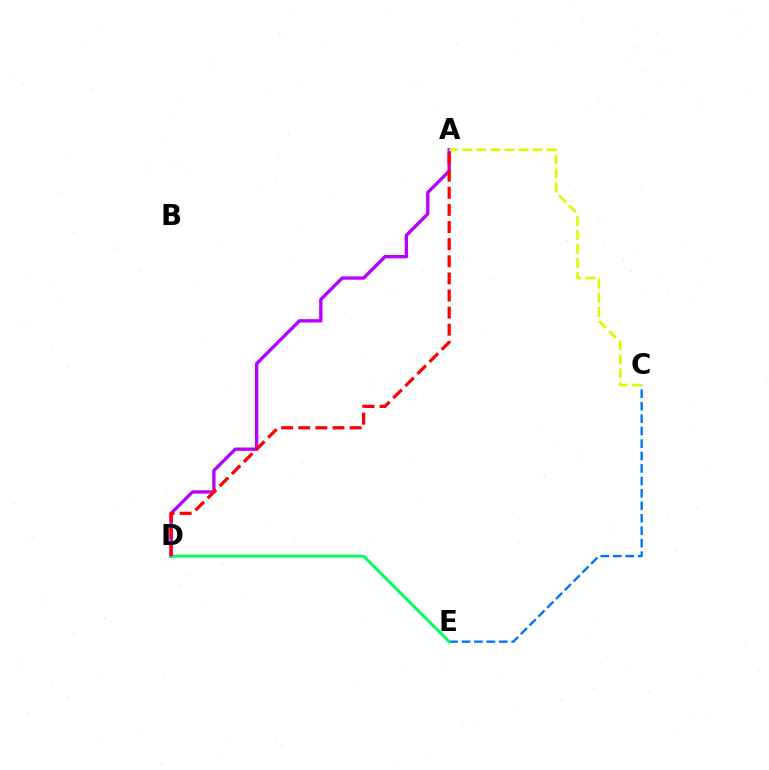{('C', 'E'): [{'color': '#0074ff', 'line_style': 'dashed', 'thickness': 1.69}], ('A', 'D'): [{'color': '#b900ff', 'line_style': 'solid', 'thickness': 2.39}, {'color': '#ff0000', 'line_style': 'dashed', 'thickness': 2.33}], ('D', 'E'): [{'color': '#00ff5c', 'line_style': 'solid', 'thickness': 2.08}], ('A', 'C'): [{'color': '#d1ff00', 'line_style': 'dashed', 'thickness': 1.91}]}